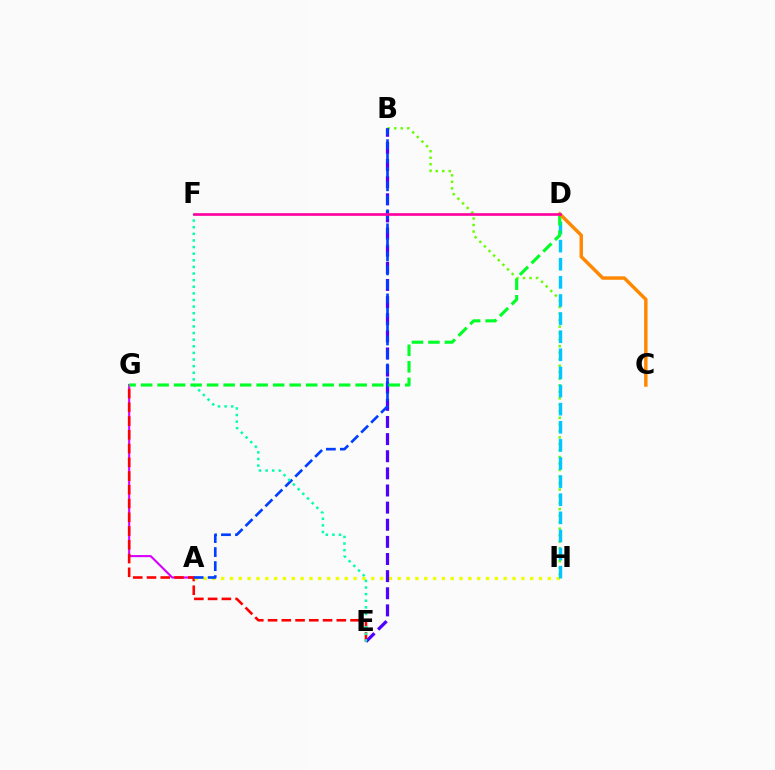{('A', 'G'): [{'color': '#d600ff', 'line_style': 'solid', 'thickness': 1.52}], ('E', 'G'): [{'color': '#ff0000', 'line_style': 'dashed', 'thickness': 1.87}], ('B', 'H'): [{'color': '#66ff00', 'line_style': 'dotted', 'thickness': 1.77}], ('A', 'H'): [{'color': '#eeff00', 'line_style': 'dotted', 'thickness': 2.4}], ('B', 'E'): [{'color': '#4f00ff', 'line_style': 'dashed', 'thickness': 2.33}], ('D', 'H'): [{'color': '#00c7ff', 'line_style': 'dashed', 'thickness': 2.46}], ('A', 'B'): [{'color': '#003fff', 'line_style': 'dashed', 'thickness': 1.9}], ('E', 'F'): [{'color': '#00ffaf', 'line_style': 'dotted', 'thickness': 1.8}], ('D', 'G'): [{'color': '#00ff27', 'line_style': 'dashed', 'thickness': 2.24}], ('C', 'D'): [{'color': '#ff8800', 'line_style': 'solid', 'thickness': 2.48}], ('D', 'F'): [{'color': '#ff00a0', 'line_style': 'solid', 'thickness': 1.91}]}